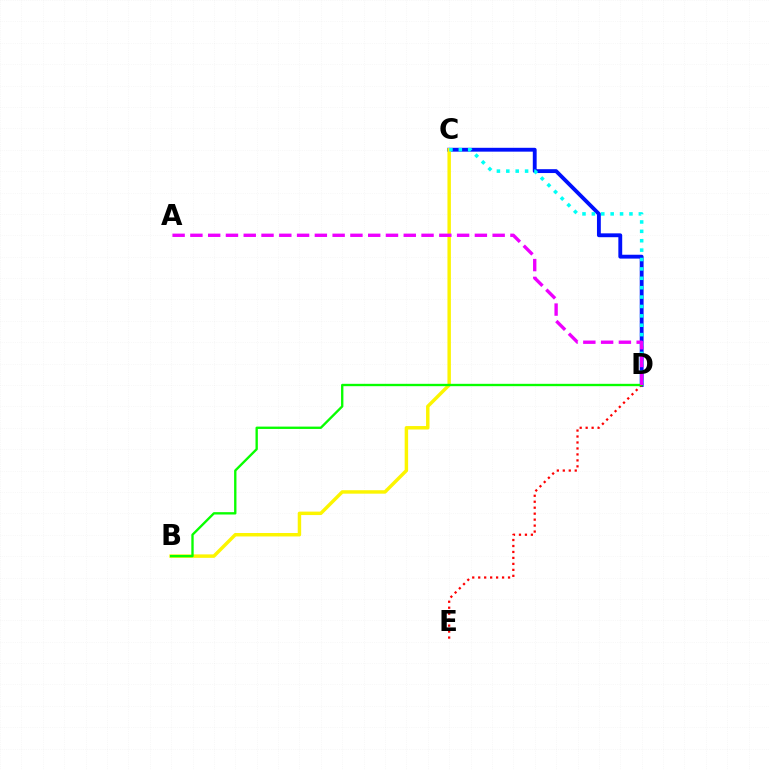{('C', 'D'): [{'color': '#0010ff', 'line_style': 'solid', 'thickness': 2.77}, {'color': '#00fff6', 'line_style': 'dotted', 'thickness': 2.55}], ('B', 'C'): [{'color': '#fcf500', 'line_style': 'solid', 'thickness': 2.48}], ('D', 'E'): [{'color': '#ff0000', 'line_style': 'dotted', 'thickness': 1.62}], ('B', 'D'): [{'color': '#08ff00', 'line_style': 'solid', 'thickness': 1.69}], ('A', 'D'): [{'color': '#ee00ff', 'line_style': 'dashed', 'thickness': 2.42}]}